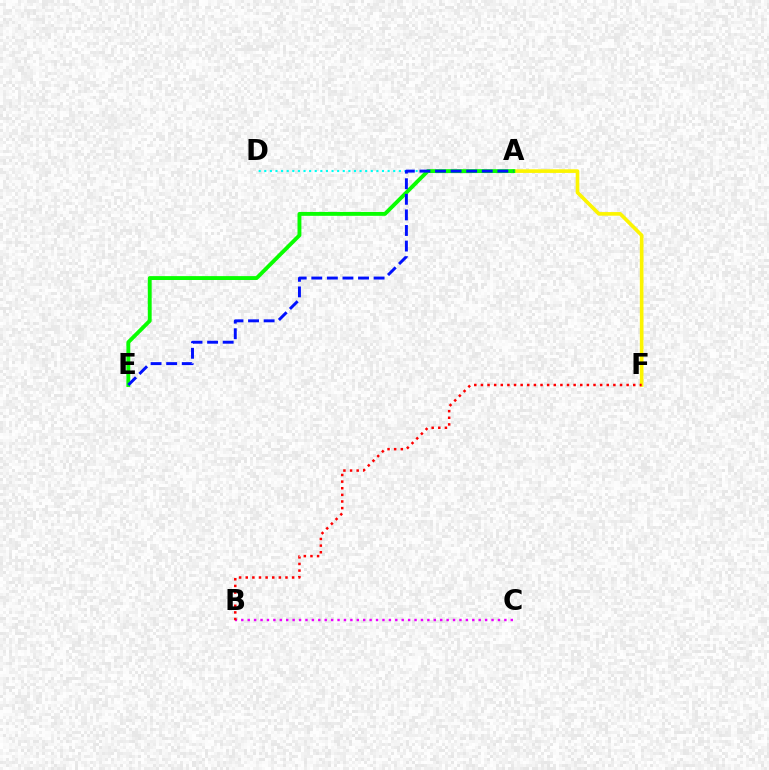{('A', 'D'): [{'color': '#00fff6', 'line_style': 'dotted', 'thickness': 1.52}], ('A', 'F'): [{'color': '#fcf500', 'line_style': 'solid', 'thickness': 2.62}], ('A', 'E'): [{'color': '#08ff00', 'line_style': 'solid', 'thickness': 2.8}, {'color': '#0010ff', 'line_style': 'dashed', 'thickness': 2.12}], ('B', 'C'): [{'color': '#ee00ff', 'line_style': 'dotted', 'thickness': 1.74}], ('B', 'F'): [{'color': '#ff0000', 'line_style': 'dotted', 'thickness': 1.8}]}